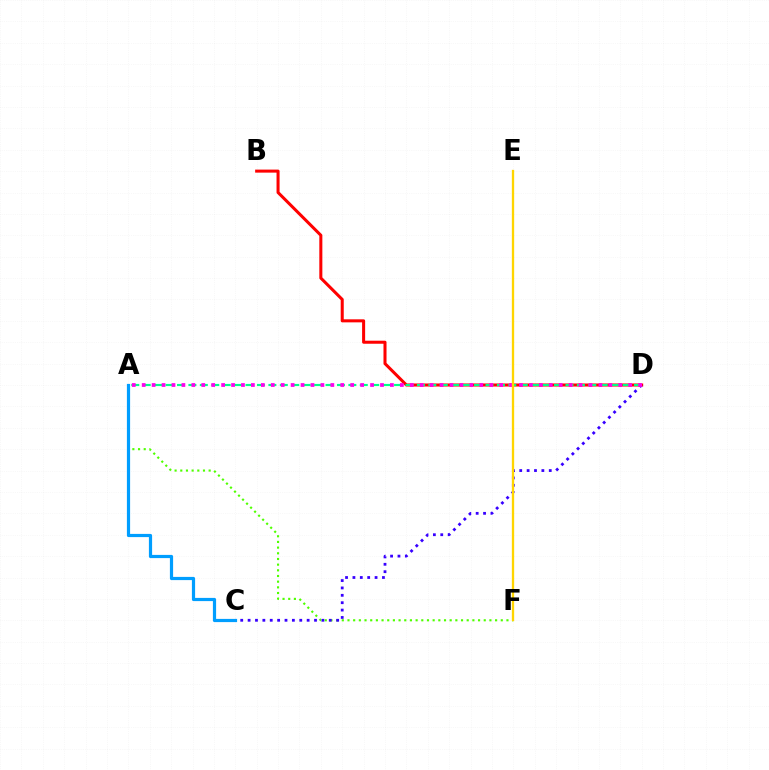{('B', 'D'): [{'color': '#ff0000', 'line_style': 'solid', 'thickness': 2.19}], ('A', 'F'): [{'color': '#4fff00', 'line_style': 'dotted', 'thickness': 1.54}], ('C', 'D'): [{'color': '#3700ff', 'line_style': 'dotted', 'thickness': 2.01}], ('A', 'D'): [{'color': '#00ff86', 'line_style': 'dashed', 'thickness': 1.55}, {'color': '#ff00ed', 'line_style': 'dotted', 'thickness': 2.7}], ('A', 'C'): [{'color': '#009eff', 'line_style': 'solid', 'thickness': 2.31}], ('E', 'F'): [{'color': '#ffd500', 'line_style': 'solid', 'thickness': 1.66}]}